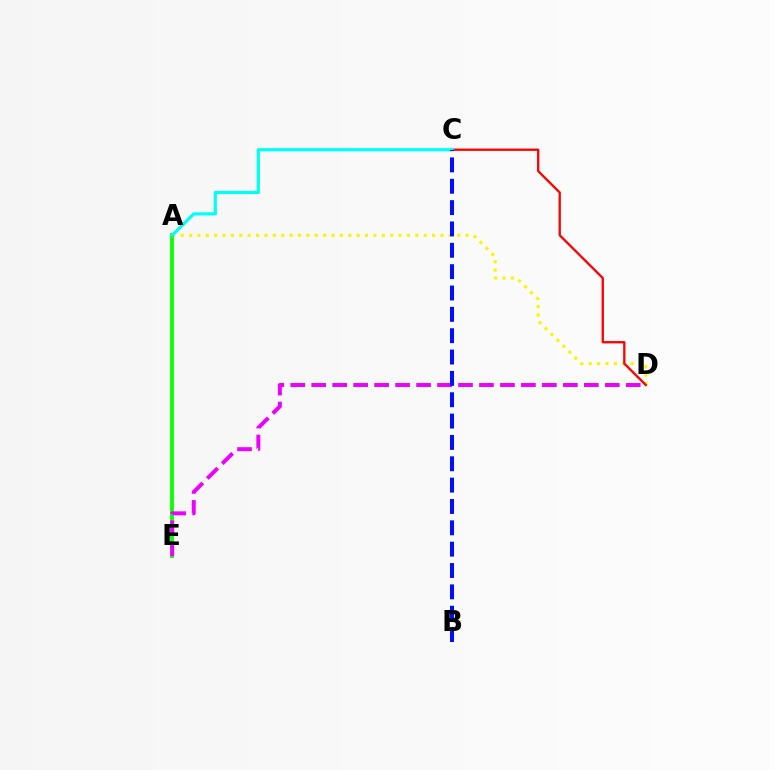{('A', 'D'): [{'color': '#fcf500', 'line_style': 'dotted', 'thickness': 2.28}], ('C', 'D'): [{'color': '#ff0000', 'line_style': 'solid', 'thickness': 1.66}], ('A', 'E'): [{'color': '#08ff00', 'line_style': 'solid', 'thickness': 2.75}], ('D', 'E'): [{'color': '#ee00ff', 'line_style': 'dashed', 'thickness': 2.85}], ('A', 'C'): [{'color': '#00fff6', 'line_style': 'solid', 'thickness': 2.29}], ('B', 'C'): [{'color': '#0010ff', 'line_style': 'dashed', 'thickness': 2.9}]}